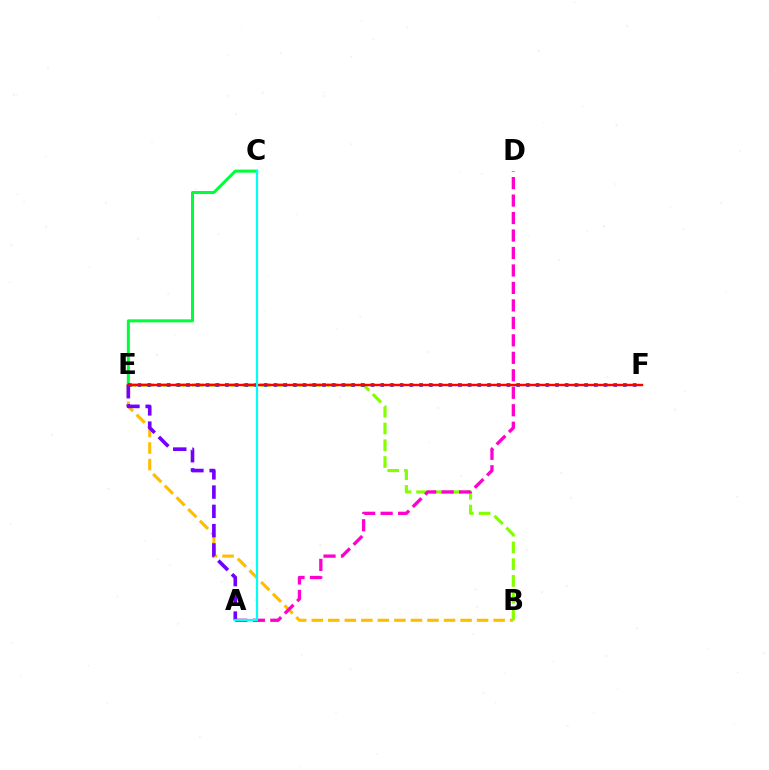{('B', 'E'): [{'color': '#ffbd00', 'line_style': 'dashed', 'thickness': 2.25}, {'color': '#84ff00', 'line_style': 'dashed', 'thickness': 2.28}], ('C', 'E'): [{'color': '#00ff39', 'line_style': 'solid', 'thickness': 2.18}], ('A', 'D'): [{'color': '#ff00cf', 'line_style': 'dashed', 'thickness': 2.37}], ('E', 'F'): [{'color': '#004bff', 'line_style': 'dotted', 'thickness': 2.64}, {'color': '#ff0000', 'line_style': 'solid', 'thickness': 1.75}], ('A', 'E'): [{'color': '#7200ff', 'line_style': 'dashed', 'thickness': 2.62}], ('A', 'C'): [{'color': '#00fff6', 'line_style': 'solid', 'thickness': 1.58}]}